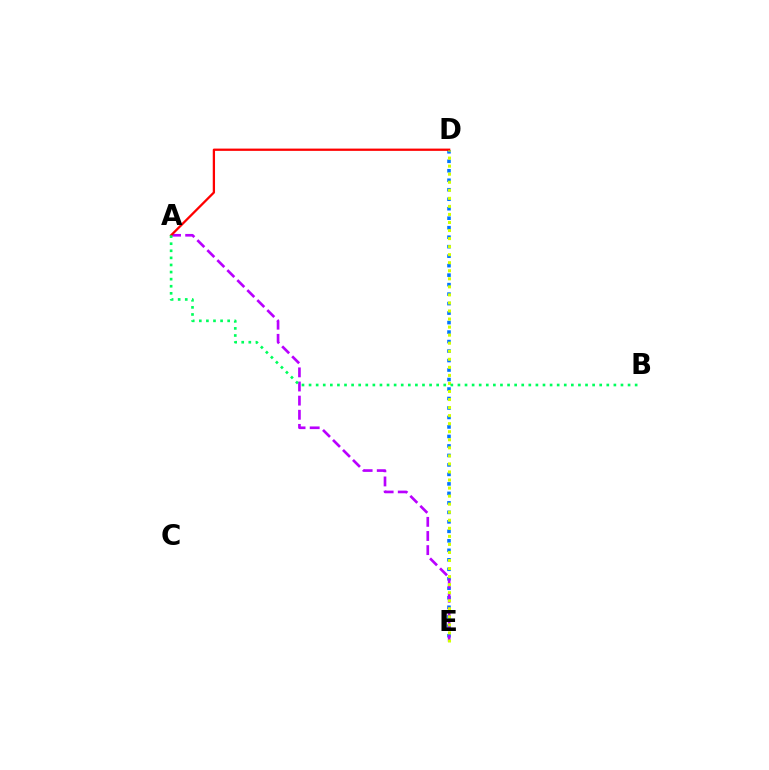{('D', 'E'): [{'color': '#0074ff', 'line_style': 'dotted', 'thickness': 2.58}, {'color': '#d1ff00', 'line_style': 'dotted', 'thickness': 2.19}], ('A', 'E'): [{'color': '#b900ff', 'line_style': 'dashed', 'thickness': 1.92}], ('A', 'D'): [{'color': '#ff0000', 'line_style': 'solid', 'thickness': 1.64}], ('A', 'B'): [{'color': '#00ff5c', 'line_style': 'dotted', 'thickness': 1.93}]}